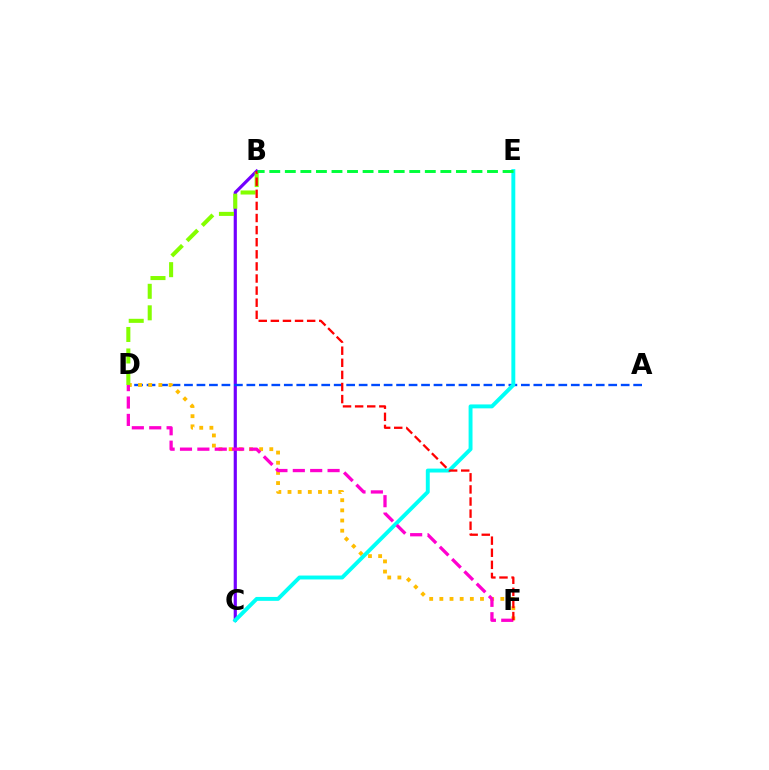{('B', 'C'): [{'color': '#7200ff', 'line_style': 'solid', 'thickness': 2.29}], ('A', 'D'): [{'color': '#004bff', 'line_style': 'dashed', 'thickness': 1.69}], ('D', 'F'): [{'color': '#ffbd00', 'line_style': 'dotted', 'thickness': 2.76}, {'color': '#ff00cf', 'line_style': 'dashed', 'thickness': 2.36}], ('C', 'E'): [{'color': '#00fff6', 'line_style': 'solid', 'thickness': 2.82}], ('B', 'D'): [{'color': '#84ff00', 'line_style': 'dashed', 'thickness': 2.92}], ('B', 'F'): [{'color': '#ff0000', 'line_style': 'dashed', 'thickness': 1.64}], ('B', 'E'): [{'color': '#00ff39', 'line_style': 'dashed', 'thickness': 2.11}]}